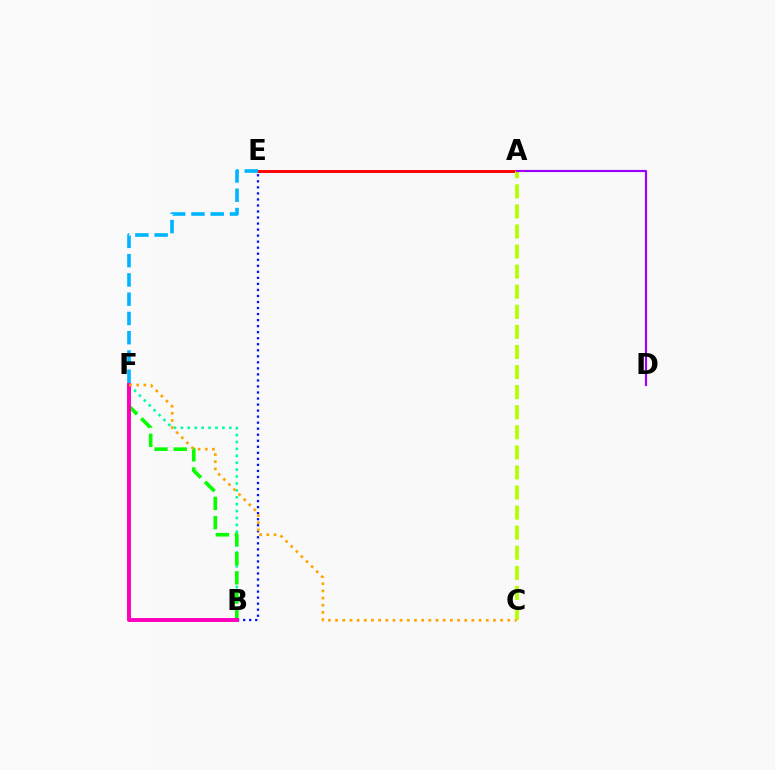{('A', 'E'): [{'color': '#ff0000', 'line_style': 'solid', 'thickness': 2.08}], ('B', 'E'): [{'color': '#0010ff', 'line_style': 'dotted', 'thickness': 1.64}], ('B', 'F'): [{'color': '#00ff9d', 'line_style': 'dotted', 'thickness': 1.88}, {'color': '#08ff00', 'line_style': 'dashed', 'thickness': 2.61}, {'color': '#ff00bd', 'line_style': 'solid', 'thickness': 2.85}], ('A', 'C'): [{'color': '#b3ff00', 'line_style': 'dashed', 'thickness': 2.73}], ('A', 'D'): [{'color': '#9b00ff', 'line_style': 'solid', 'thickness': 1.54}], ('E', 'F'): [{'color': '#00b5ff', 'line_style': 'dashed', 'thickness': 2.62}], ('C', 'F'): [{'color': '#ffa500', 'line_style': 'dotted', 'thickness': 1.95}]}